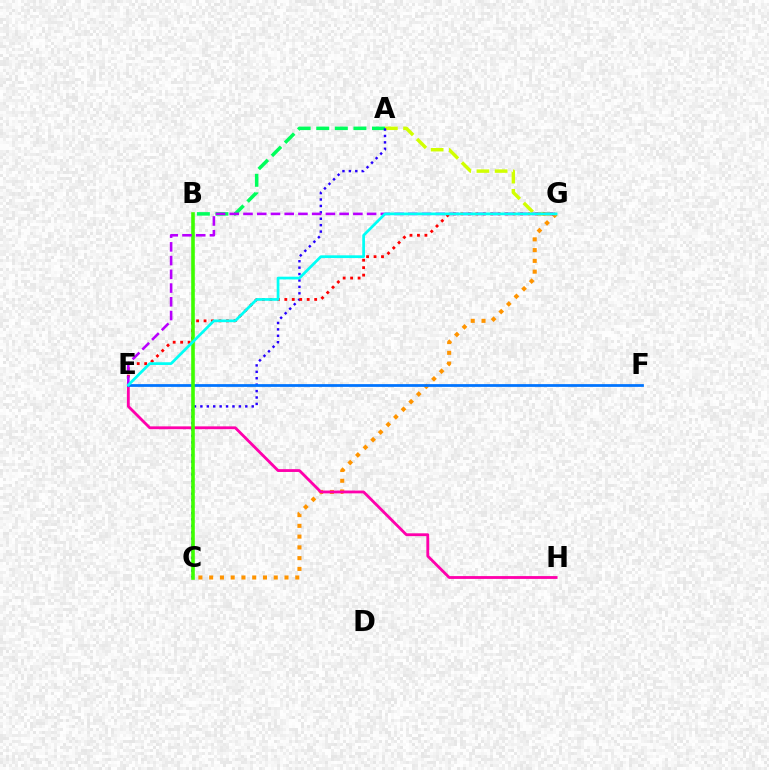{('C', 'G'): [{'color': '#ff9400', 'line_style': 'dotted', 'thickness': 2.92}], ('A', 'G'): [{'color': '#d1ff00', 'line_style': 'dashed', 'thickness': 2.47}], ('E', 'H'): [{'color': '#ff00ac', 'line_style': 'solid', 'thickness': 2.03}], ('A', 'B'): [{'color': '#00ff5c', 'line_style': 'dashed', 'thickness': 2.53}], ('A', 'C'): [{'color': '#2500ff', 'line_style': 'dotted', 'thickness': 1.74}], ('E', 'G'): [{'color': '#ff0000', 'line_style': 'dotted', 'thickness': 2.03}, {'color': '#b900ff', 'line_style': 'dashed', 'thickness': 1.87}, {'color': '#00fff6', 'line_style': 'solid', 'thickness': 1.96}], ('E', 'F'): [{'color': '#0074ff', 'line_style': 'solid', 'thickness': 1.99}], ('B', 'C'): [{'color': '#3dff00', 'line_style': 'solid', 'thickness': 2.59}]}